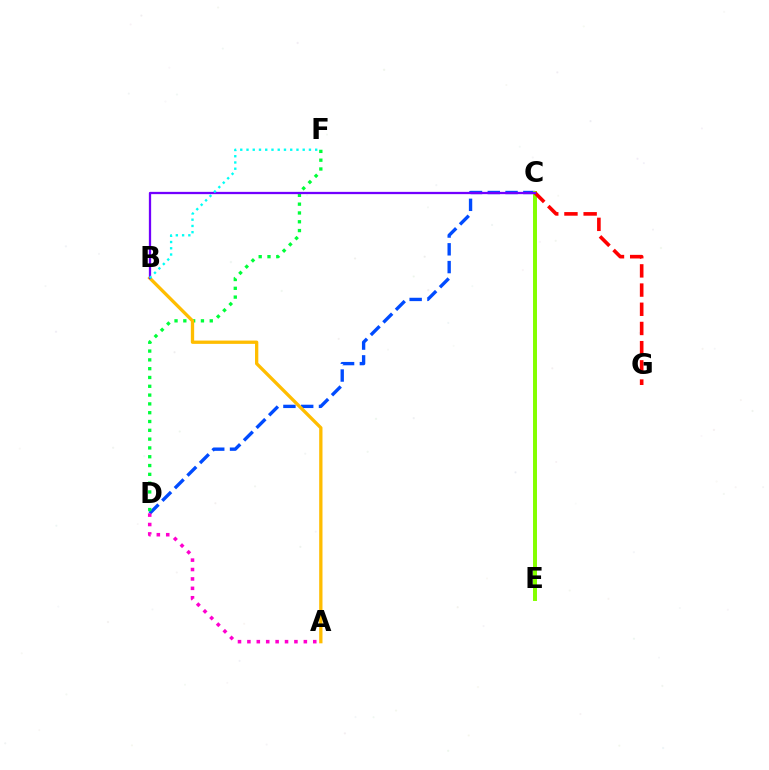{('C', 'D'): [{'color': '#004bff', 'line_style': 'dashed', 'thickness': 2.42}], ('D', 'F'): [{'color': '#00ff39', 'line_style': 'dotted', 'thickness': 2.39}], ('A', 'D'): [{'color': '#ff00cf', 'line_style': 'dotted', 'thickness': 2.56}], ('C', 'E'): [{'color': '#84ff00', 'line_style': 'solid', 'thickness': 2.85}], ('A', 'B'): [{'color': '#ffbd00', 'line_style': 'solid', 'thickness': 2.38}], ('C', 'G'): [{'color': '#ff0000', 'line_style': 'dashed', 'thickness': 2.61}], ('B', 'C'): [{'color': '#7200ff', 'line_style': 'solid', 'thickness': 1.64}], ('B', 'F'): [{'color': '#00fff6', 'line_style': 'dotted', 'thickness': 1.7}]}